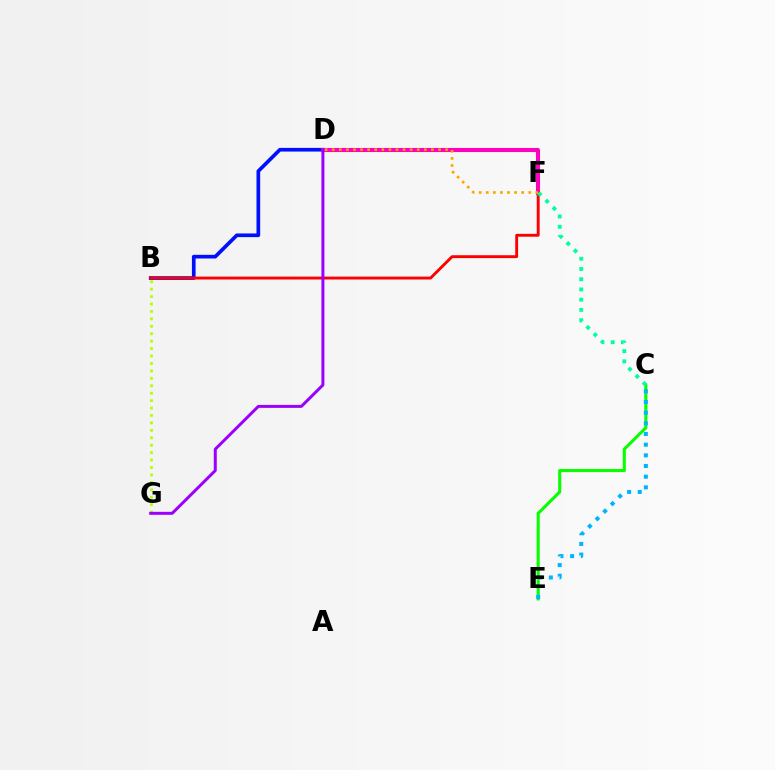{('B', 'D'): [{'color': '#0010ff', 'line_style': 'solid', 'thickness': 2.65}], ('D', 'F'): [{'color': '#ff00bd', 'line_style': 'solid', 'thickness': 2.93}, {'color': '#ffa500', 'line_style': 'dotted', 'thickness': 1.93}], ('B', 'G'): [{'color': '#b3ff00', 'line_style': 'dotted', 'thickness': 2.02}], ('C', 'E'): [{'color': '#08ff00', 'line_style': 'solid', 'thickness': 2.22}, {'color': '#00b5ff', 'line_style': 'dotted', 'thickness': 2.9}], ('B', 'F'): [{'color': '#ff0000', 'line_style': 'solid', 'thickness': 2.09}], ('D', 'G'): [{'color': '#9b00ff', 'line_style': 'solid', 'thickness': 2.15}], ('C', 'F'): [{'color': '#00ff9d', 'line_style': 'dotted', 'thickness': 2.78}]}